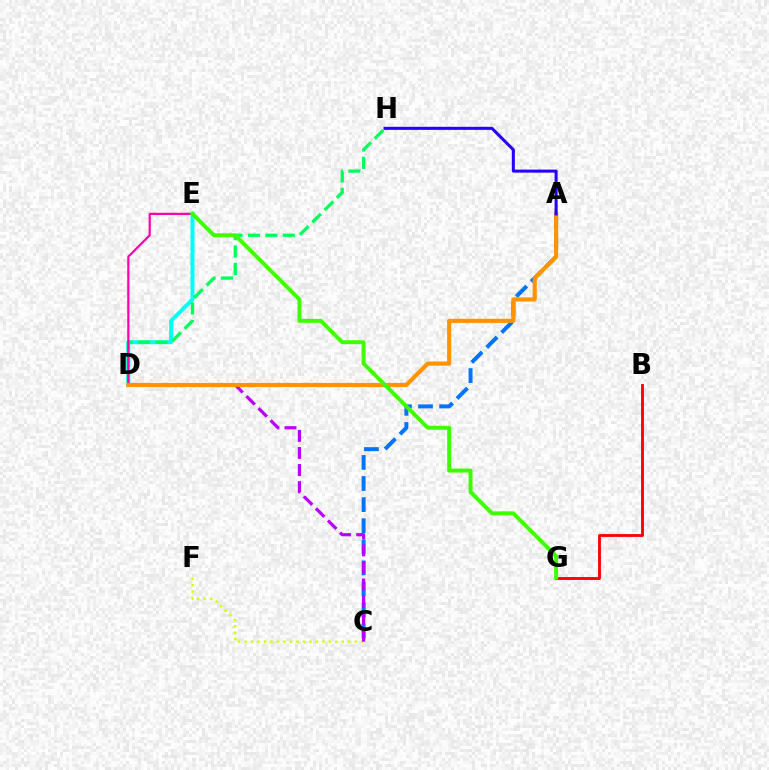{('A', 'C'): [{'color': '#0074ff', 'line_style': 'dashed', 'thickness': 2.86}], ('D', 'E'): [{'color': '#00fff6', 'line_style': 'solid', 'thickness': 2.88}, {'color': '#ff00ac', 'line_style': 'solid', 'thickness': 1.58}], ('B', 'G'): [{'color': '#ff0000', 'line_style': 'solid', 'thickness': 2.05}], ('D', 'H'): [{'color': '#00ff5c', 'line_style': 'dashed', 'thickness': 2.37}], ('C', 'F'): [{'color': '#d1ff00', 'line_style': 'dotted', 'thickness': 1.76}], ('C', 'D'): [{'color': '#b900ff', 'line_style': 'dashed', 'thickness': 2.32}], ('A', 'D'): [{'color': '#ff9400', 'line_style': 'solid', 'thickness': 2.97}], ('A', 'H'): [{'color': '#2500ff', 'line_style': 'solid', 'thickness': 2.19}], ('E', 'G'): [{'color': '#3dff00', 'line_style': 'solid', 'thickness': 2.86}]}